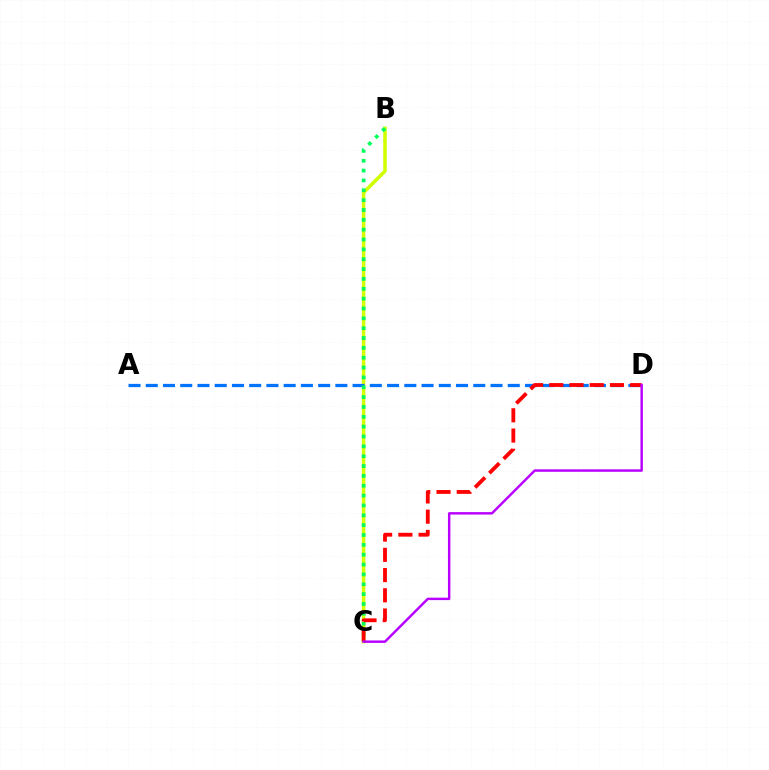{('B', 'C'): [{'color': '#d1ff00', 'line_style': 'solid', 'thickness': 2.53}, {'color': '#00ff5c', 'line_style': 'dotted', 'thickness': 2.68}], ('A', 'D'): [{'color': '#0074ff', 'line_style': 'dashed', 'thickness': 2.34}], ('C', 'D'): [{'color': '#ff0000', 'line_style': 'dashed', 'thickness': 2.75}, {'color': '#b900ff', 'line_style': 'solid', 'thickness': 1.77}]}